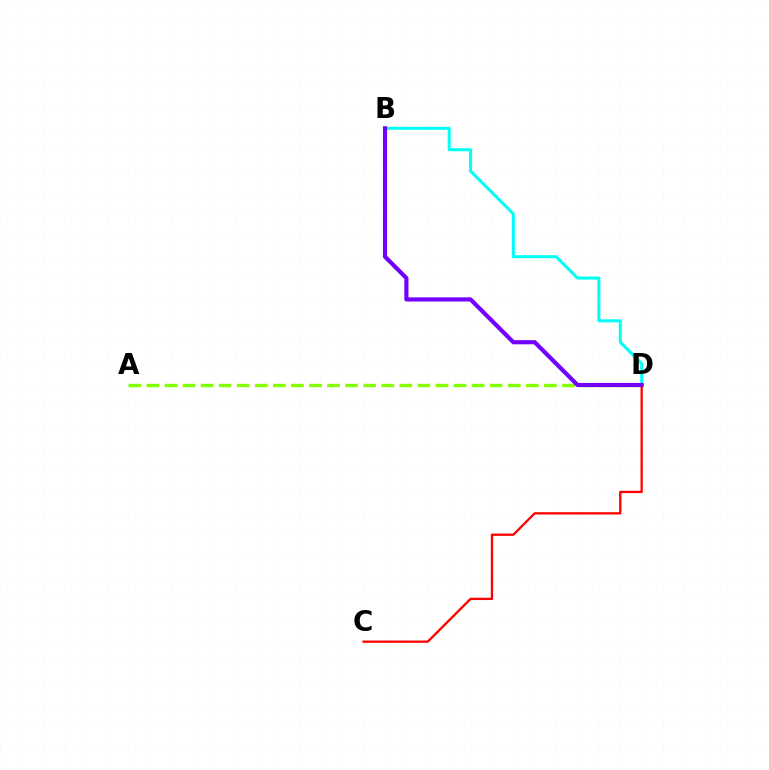{('A', 'D'): [{'color': '#84ff00', 'line_style': 'dashed', 'thickness': 2.45}], ('B', 'D'): [{'color': '#00fff6', 'line_style': 'solid', 'thickness': 2.18}, {'color': '#7200ff', 'line_style': 'solid', 'thickness': 2.99}], ('C', 'D'): [{'color': '#ff0000', 'line_style': 'solid', 'thickness': 1.66}]}